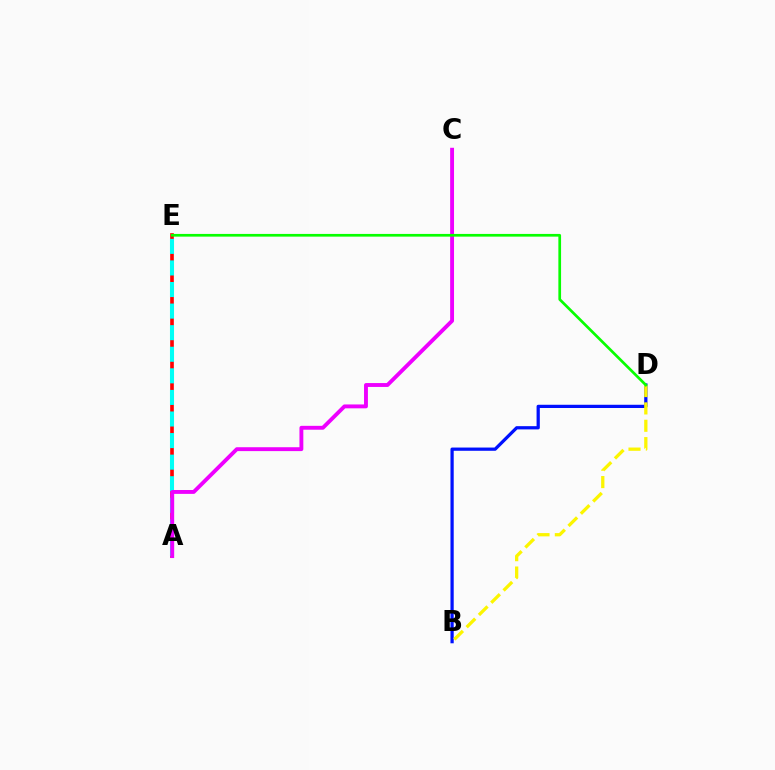{('A', 'E'): [{'color': '#ff0000', 'line_style': 'solid', 'thickness': 2.62}, {'color': '#00fff6', 'line_style': 'dashed', 'thickness': 2.93}], ('B', 'D'): [{'color': '#0010ff', 'line_style': 'solid', 'thickness': 2.33}, {'color': '#fcf500', 'line_style': 'dashed', 'thickness': 2.36}], ('A', 'C'): [{'color': '#ee00ff', 'line_style': 'solid', 'thickness': 2.79}], ('D', 'E'): [{'color': '#08ff00', 'line_style': 'solid', 'thickness': 1.95}]}